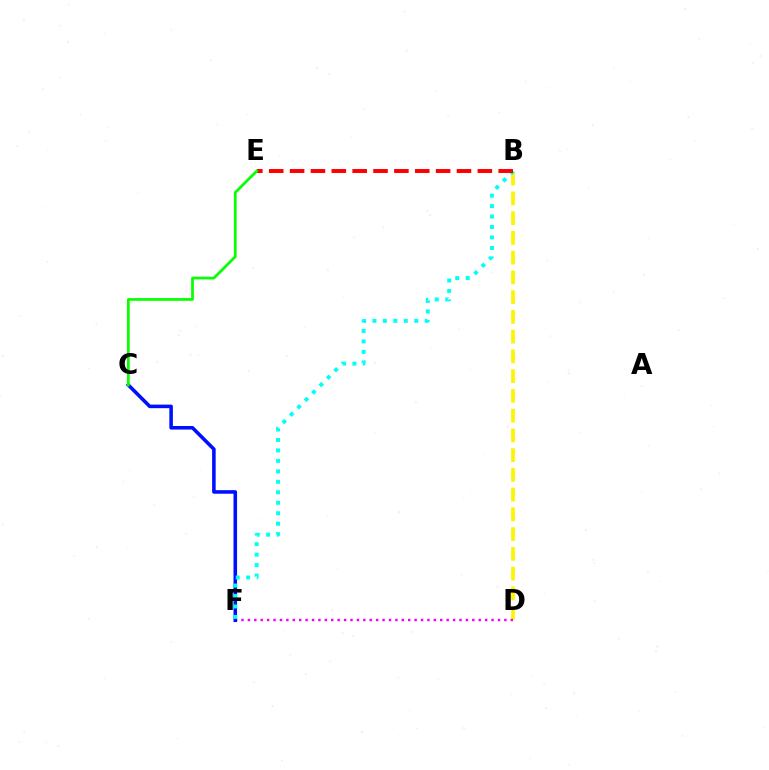{('B', 'D'): [{'color': '#fcf500', 'line_style': 'dashed', 'thickness': 2.68}], ('D', 'F'): [{'color': '#ee00ff', 'line_style': 'dotted', 'thickness': 1.74}], ('C', 'F'): [{'color': '#0010ff', 'line_style': 'solid', 'thickness': 2.57}], ('B', 'F'): [{'color': '#00fff6', 'line_style': 'dotted', 'thickness': 2.84}], ('B', 'E'): [{'color': '#ff0000', 'line_style': 'dashed', 'thickness': 2.83}], ('C', 'E'): [{'color': '#08ff00', 'line_style': 'solid', 'thickness': 1.98}]}